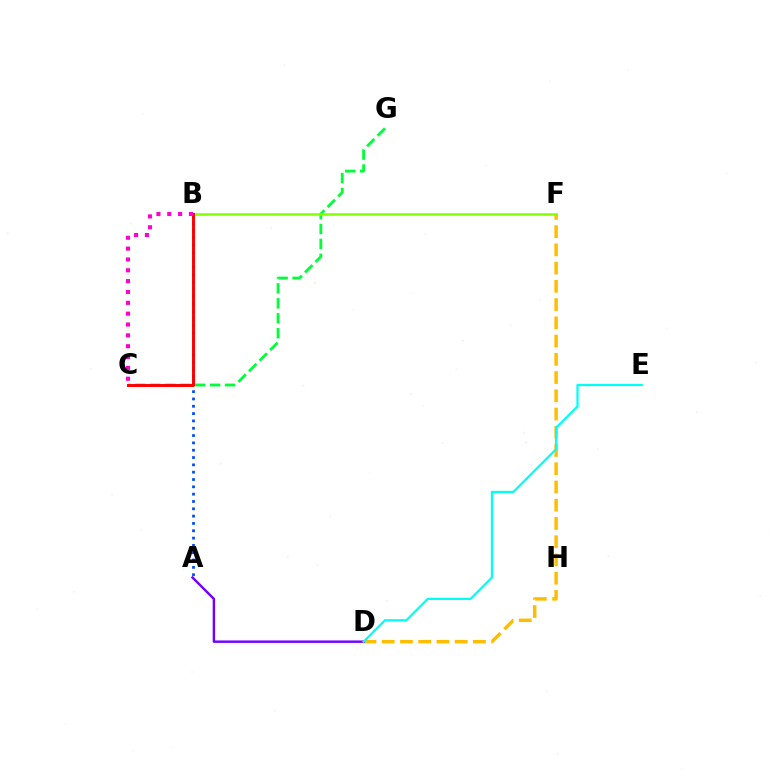{('D', 'F'): [{'color': '#ffbd00', 'line_style': 'dashed', 'thickness': 2.48}], ('C', 'G'): [{'color': '#00ff39', 'line_style': 'dashed', 'thickness': 2.03}], ('A', 'D'): [{'color': '#7200ff', 'line_style': 'solid', 'thickness': 1.75}], ('A', 'B'): [{'color': '#004bff', 'line_style': 'dotted', 'thickness': 1.99}], ('B', 'F'): [{'color': '#84ff00', 'line_style': 'solid', 'thickness': 1.8}], ('D', 'E'): [{'color': '#00fff6', 'line_style': 'solid', 'thickness': 1.61}], ('B', 'C'): [{'color': '#ff0000', 'line_style': 'solid', 'thickness': 2.11}, {'color': '#ff00cf', 'line_style': 'dotted', 'thickness': 2.95}]}